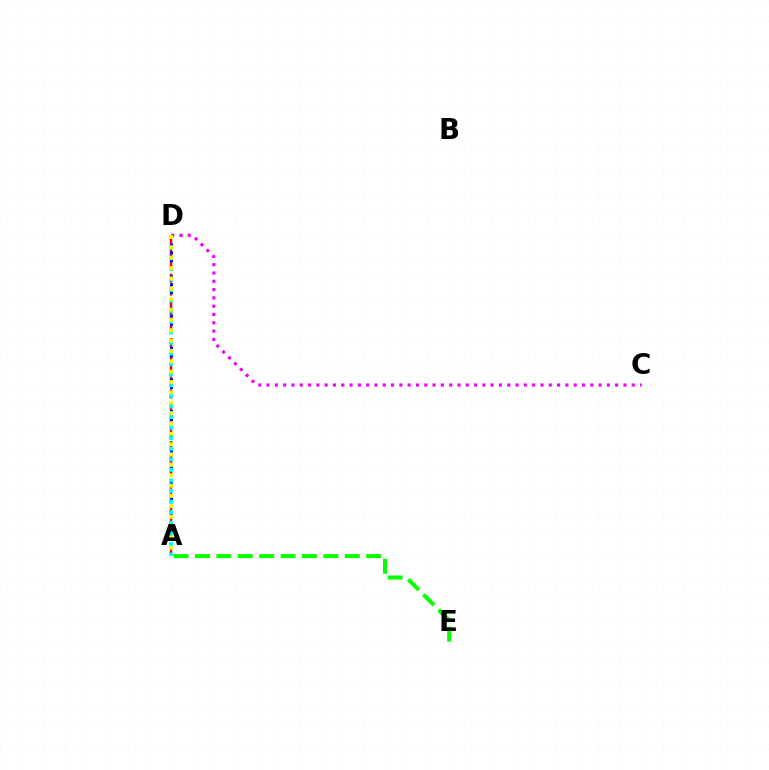{('A', 'D'): [{'color': '#ff0000', 'line_style': 'dashed', 'thickness': 1.75}, {'color': '#0010ff', 'line_style': 'dotted', 'thickness': 2.16}, {'color': '#00fff6', 'line_style': 'dotted', 'thickness': 2.88}, {'color': '#fcf500', 'line_style': 'dotted', 'thickness': 2.81}], ('C', 'D'): [{'color': '#ee00ff', 'line_style': 'dotted', 'thickness': 2.26}], ('A', 'E'): [{'color': '#08ff00', 'line_style': 'dashed', 'thickness': 2.91}]}